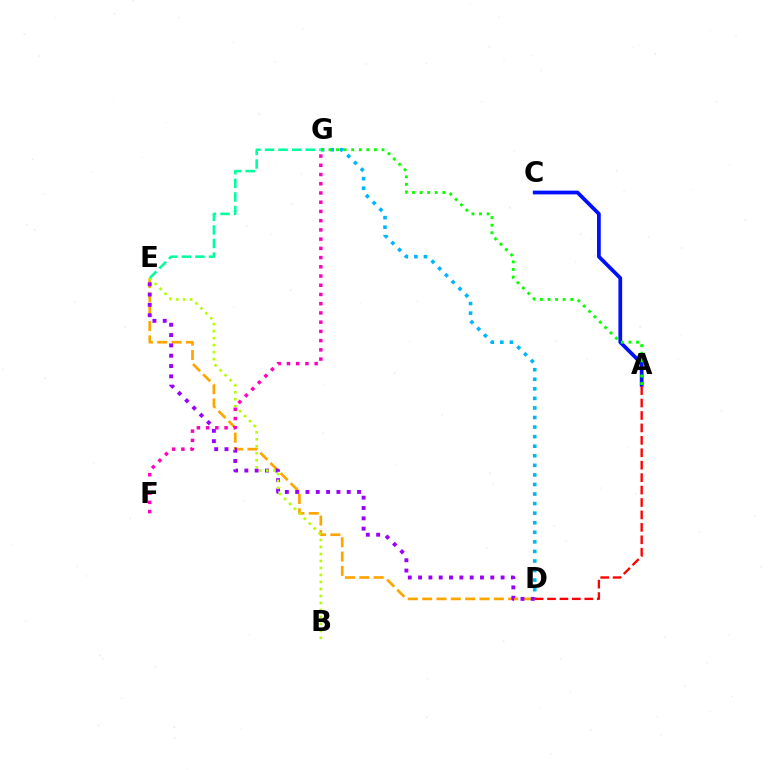{('D', 'G'): [{'color': '#00b5ff', 'line_style': 'dotted', 'thickness': 2.6}], ('A', 'C'): [{'color': '#0010ff', 'line_style': 'solid', 'thickness': 2.7}], ('D', 'E'): [{'color': '#ffa500', 'line_style': 'dashed', 'thickness': 1.95}, {'color': '#9b00ff', 'line_style': 'dotted', 'thickness': 2.8}], ('A', 'D'): [{'color': '#ff0000', 'line_style': 'dashed', 'thickness': 1.69}], ('B', 'E'): [{'color': '#b3ff00', 'line_style': 'dotted', 'thickness': 1.9}], ('A', 'G'): [{'color': '#08ff00', 'line_style': 'dotted', 'thickness': 2.06}], ('F', 'G'): [{'color': '#ff00bd', 'line_style': 'dotted', 'thickness': 2.51}], ('E', 'G'): [{'color': '#00ff9d', 'line_style': 'dashed', 'thickness': 1.84}]}